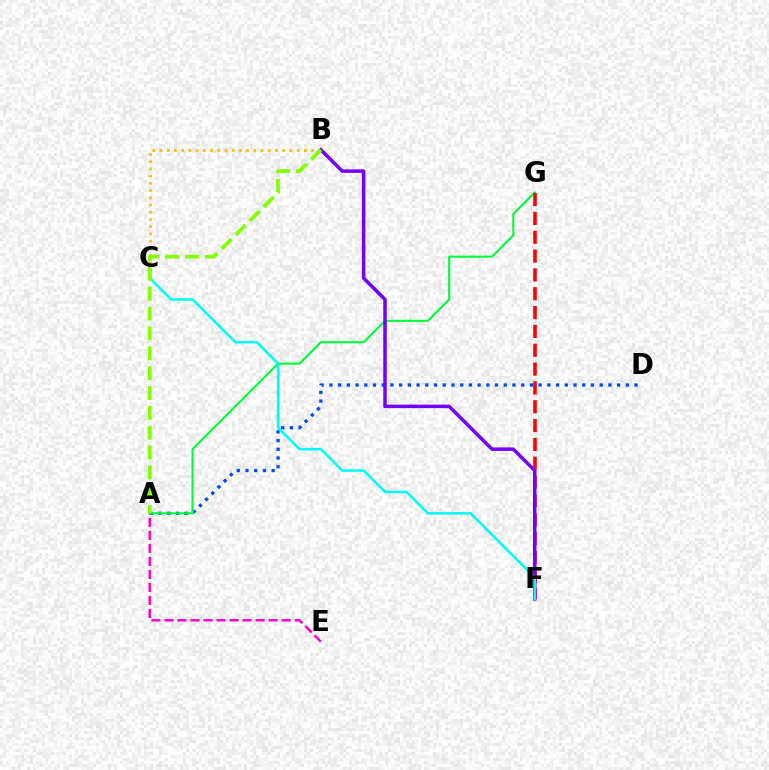{('A', 'D'): [{'color': '#004bff', 'line_style': 'dotted', 'thickness': 2.37}], ('B', 'C'): [{'color': '#ffbd00', 'line_style': 'dotted', 'thickness': 1.96}], ('A', 'G'): [{'color': '#00ff39', 'line_style': 'solid', 'thickness': 1.52}], ('A', 'E'): [{'color': '#ff00cf', 'line_style': 'dashed', 'thickness': 1.77}], ('F', 'G'): [{'color': '#ff0000', 'line_style': 'dashed', 'thickness': 2.56}], ('B', 'F'): [{'color': '#7200ff', 'line_style': 'solid', 'thickness': 2.51}], ('C', 'F'): [{'color': '#00fff6', 'line_style': 'solid', 'thickness': 1.82}], ('A', 'B'): [{'color': '#84ff00', 'line_style': 'dashed', 'thickness': 2.7}]}